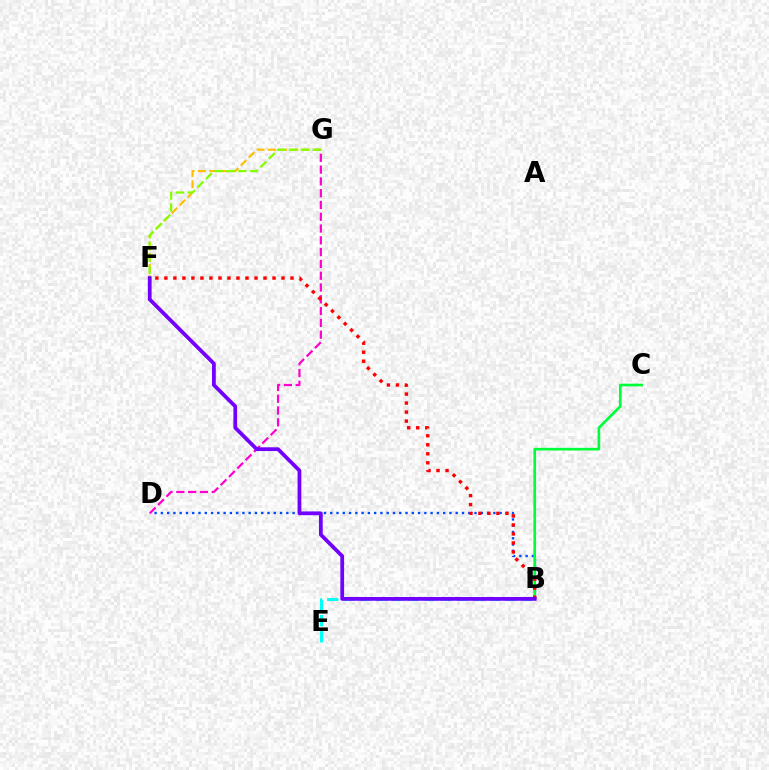{('B', 'D'): [{'color': '#004bff', 'line_style': 'dotted', 'thickness': 1.7}], ('B', 'E'): [{'color': '#00fff6', 'line_style': 'dashed', 'thickness': 2.2}], ('F', 'G'): [{'color': '#ffbd00', 'line_style': 'dashed', 'thickness': 1.53}, {'color': '#84ff00', 'line_style': 'dashed', 'thickness': 1.61}], ('D', 'G'): [{'color': '#ff00cf', 'line_style': 'dashed', 'thickness': 1.6}], ('B', 'C'): [{'color': '#00ff39', 'line_style': 'solid', 'thickness': 1.91}], ('B', 'F'): [{'color': '#ff0000', 'line_style': 'dotted', 'thickness': 2.45}, {'color': '#7200ff', 'line_style': 'solid', 'thickness': 2.71}]}